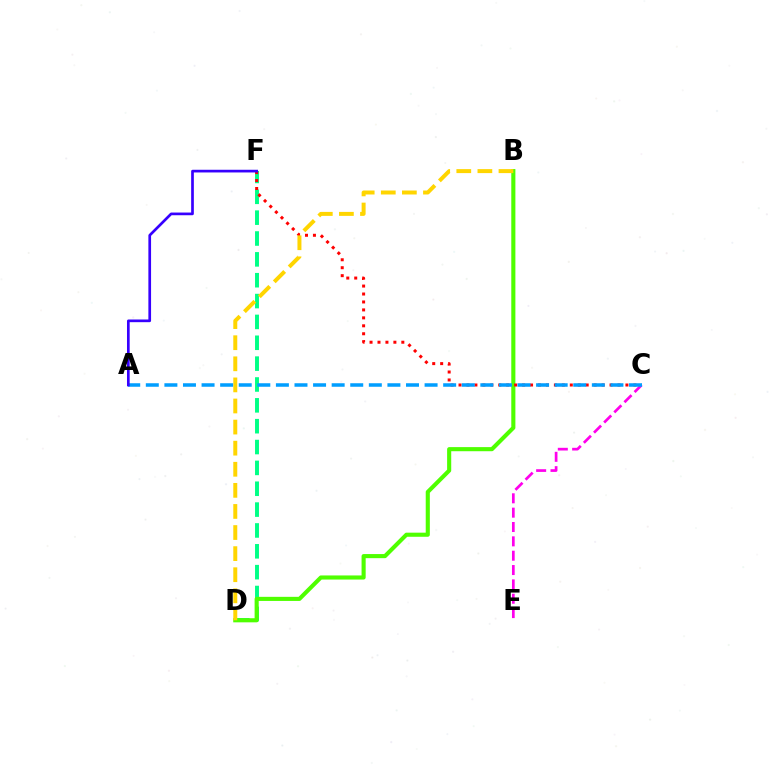{('D', 'F'): [{'color': '#00ff86', 'line_style': 'dashed', 'thickness': 2.83}], ('B', 'D'): [{'color': '#4fff00', 'line_style': 'solid', 'thickness': 2.96}, {'color': '#ffd500', 'line_style': 'dashed', 'thickness': 2.87}], ('C', 'F'): [{'color': '#ff0000', 'line_style': 'dotted', 'thickness': 2.16}], ('C', 'E'): [{'color': '#ff00ed', 'line_style': 'dashed', 'thickness': 1.95}], ('A', 'C'): [{'color': '#009eff', 'line_style': 'dashed', 'thickness': 2.52}], ('A', 'F'): [{'color': '#3700ff', 'line_style': 'solid', 'thickness': 1.94}]}